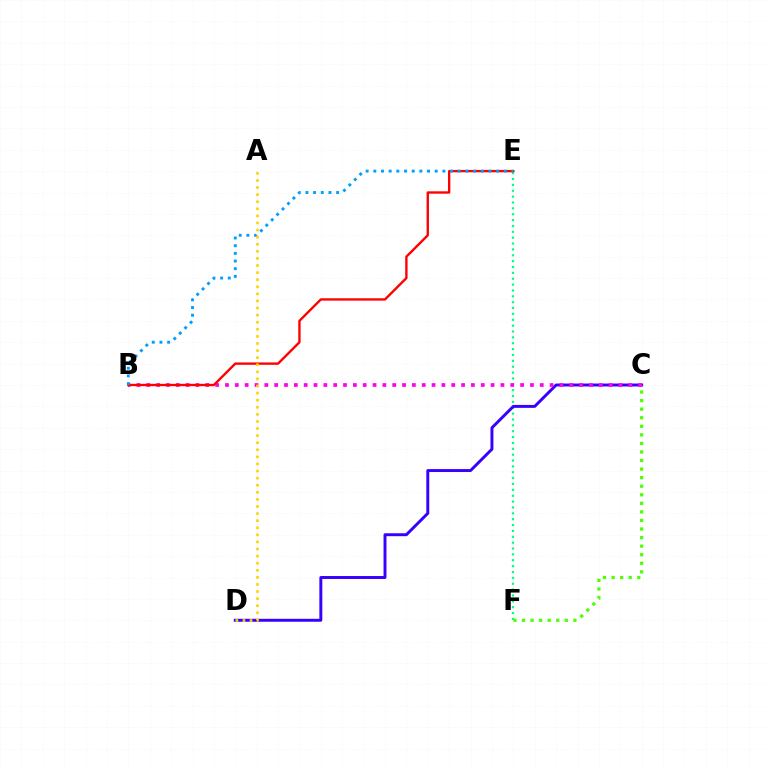{('E', 'F'): [{'color': '#00ff86', 'line_style': 'dotted', 'thickness': 1.59}], ('C', 'D'): [{'color': '#3700ff', 'line_style': 'solid', 'thickness': 2.12}], ('B', 'C'): [{'color': '#ff00ed', 'line_style': 'dotted', 'thickness': 2.67}], ('B', 'E'): [{'color': '#ff0000', 'line_style': 'solid', 'thickness': 1.7}, {'color': '#009eff', 'line_style': 'dotted', 'thickness': 2.09}], ('A', 'D'): [{'color': '#ffd500', 'line_style': 'dotted', 'thickness': 1.93}], ('C', 'F'): [{'color': '#4fff00', 'line_style': 'dotted', 'thickness': 2.33}]}